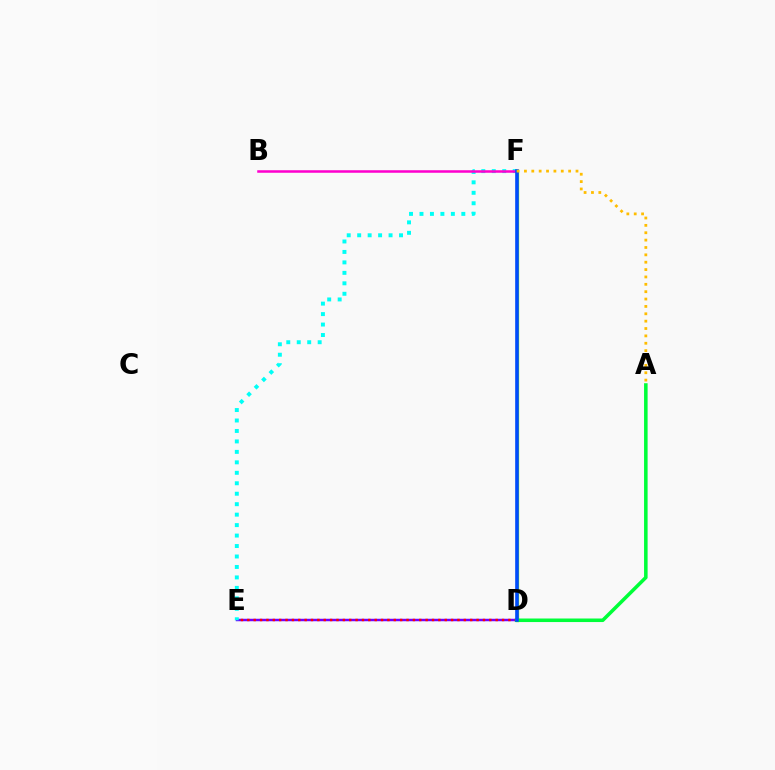{('D', 'E'): [{'color': '#7200ff', 'line_style': 'solid', 'thickness': 1.78}, {'color': '#ff0000', 'line_style': 'dotted', 'thickness': 1.73}], ('E', 'F'): [{'color': '#00fff6', 'line_style': 'dotted', 'thickness': 2.84}], ('D', 'F'): [{'color': '#84ff00', 'line_style': 'solid', 'thickness': 2.41}, {'color': '#004bff', 'line_style': 'solid', 'thickness': 2.61}], ('A', 'D'): [{'color': '#00ff39', 'line_style': 'solid', 'thickness': 2.56}], ('B', 'F'): [{'color': '#ff00cf', 'line_style': 'solid', 'thickness': 1.82}], ('A', 'F'): [{'color': '#ffbd00', 'line_style': 'dotted', 'thickness': 2.0}]}